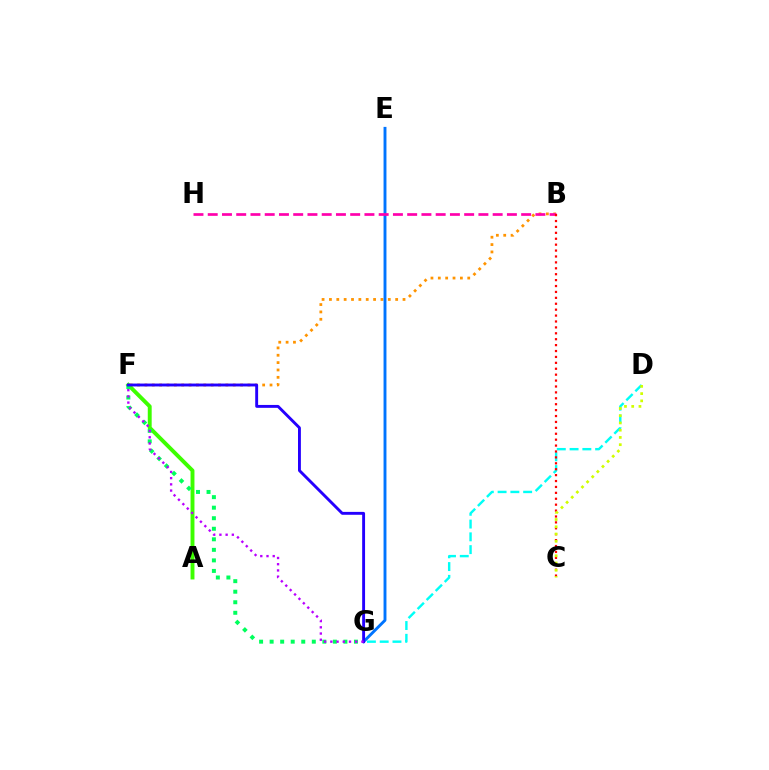{('B', 'F'): [{'color': '#ff9400', 'line_style': 'dotted', 'thickness': 2.0}], ('E', 'G'): [{'color': '#0074ff', 'line_style': 'solid', 'thickness': 2.09}], ('B', 'H'): [{'color': '#ff00ac', 'line_style': 'dashed', 'thickness': 1.94}], ('A', 'F'): [{'color': '#3dff00', 'line_style': 'solid', 'thickness': 2.81}], ('D', 'G'): [{'color': '#00fff6', 'line_style': 'dashed', 'thickness': 1.74}], ('B', 'C'): [{'color': '#ff0000', 'line_style': 'dotted', 'thickness': 1.61}], ('F', 'G'): [{'color': '#00ff5c', 'line_style': 'dotted', 'thickness': 2.86}, {'color': '#2500ff', 'line_style': 'solid', 'thickness': 2.08}, {'color': '#b900ff', 'line_style': 'dotted', 'thickness': 1.69}], ('C', 'D'): [{'color': '#d1ff00', 'line_style': 'dotted', 'thickness': 1.97}]}